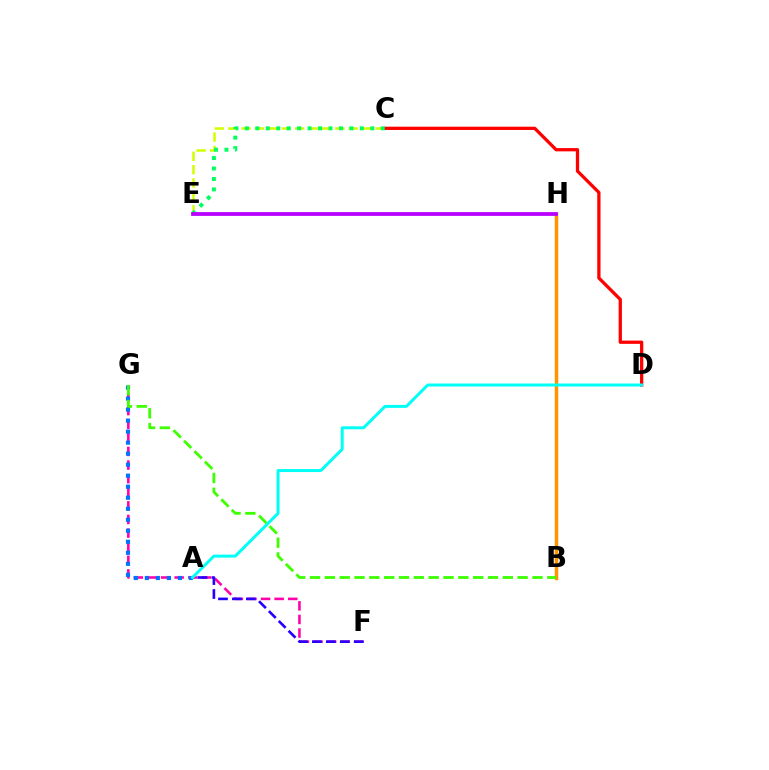{('F', 'G'): [{'color': '#ff00ac', 'line_style': 'dashed', 'thickness': 1.85}], ('C', 'E'): [{'color': '#d1ff00', 'line_style': 'dashed', 'thickness': 1.82}, {'color': '#00ff5c', 'line_style': 'dotted', 'thickness': 2.84}], ('A', 'F'): [{'color': '#2500ff', 'line_style': 'dashed', 'thickness': 1.9}], ('C', 'D'): [{'color': '#ff0000', 'line_style': 'solid', 'thickness': 2.35}], ('B', 'H'): [{'color': '#ff9400', 'line_style': 'solid', 'thickness': 2.49}], ('A', 'G'): [{'color': '#0074ff', 'line_style': 'dotted', 'thickness': 2.99}], ('A', 'D'): [{'color': '#00fff6', 'line_style': 'solid', 'thickness': 2.15}], ('E', 'H'): [{'color': '#b900ff', 'line_style': 'solid', 'thickness': 2.72}], ('B', 'G'): [{'color': '#3dff00', 'line_style': 'dashed', 'thickness': 2.01}]}